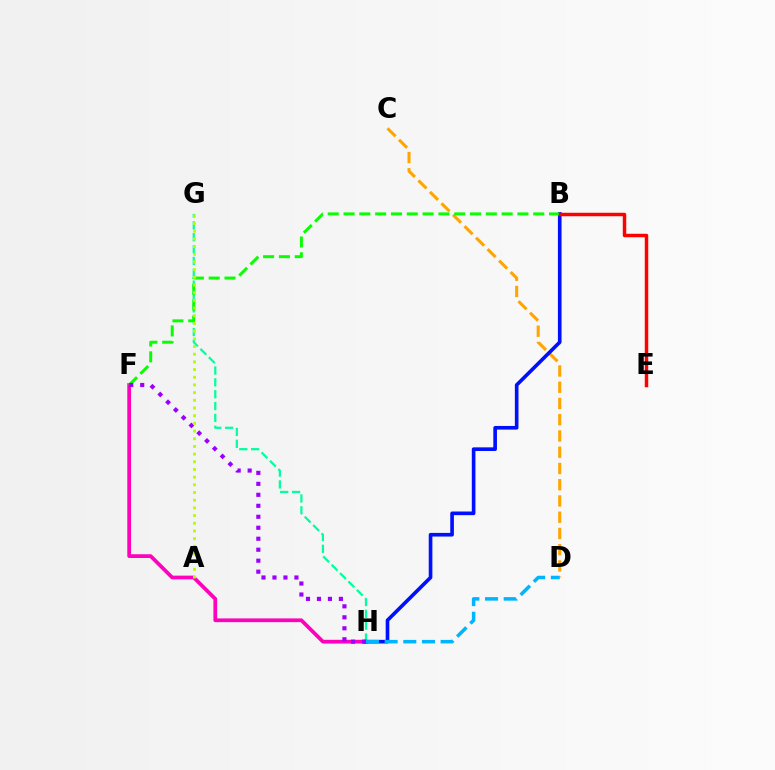{('F', 'H'): [{'color': '#ff00bd', 'line_style': 'solid', 'thickness': 2.69}, {'color': '#9b00ff', 'line_style': 'dotted', 'thickness': 2.98}], ('G', 'H'): [{'color': '#00ff9d', 'line_style': 'dashed', 'thickness': 1.61}], ('C', 'D'): [{'color': '#ffa500', 'line_style': 'dashed', 'thickness': 2.21}], ('B', 'H'): [{'color': '#0010ff', 'line_style': 'solid', 'thickness': 2.62}], ('B', 'F'): [{'color': '#08ff00', 'line_style': 'dashed', 'thickness': 2.15}], ('B', 'E'): [{'color': '#ff0000', 'line_style': 'solid', 'thickness': 2.5}], ('D', 'H'): [{'color': '#00b5ff', 'line_style': 'dashed', 'thickness': 2.53}], ('A', 'G'): [{'color': '#b3ff00', 'line_style': 'dotted', 'thickness': 2.09}]}